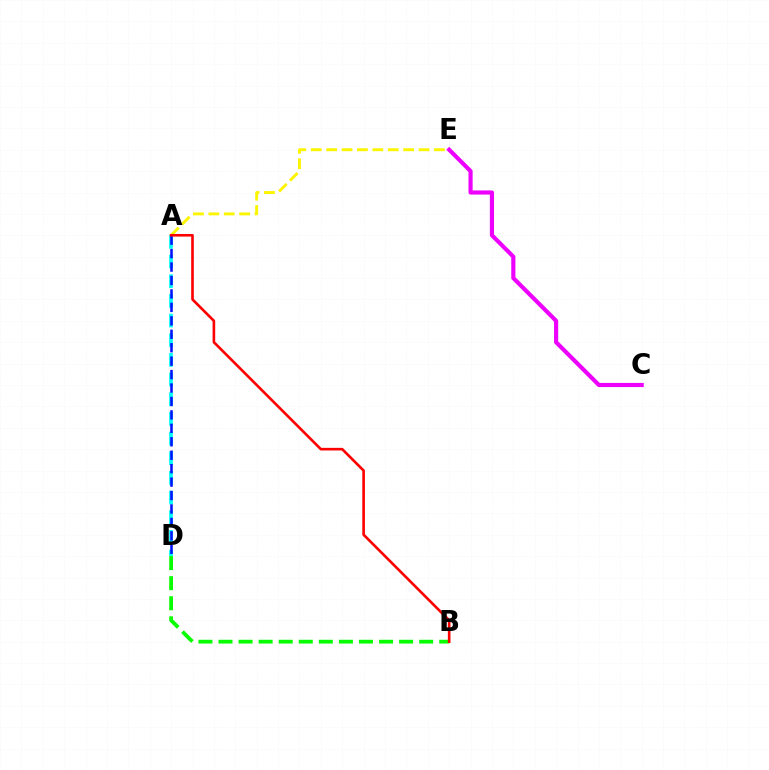{('A', 'E'): [{'color': '#fcf500', 'line_style': 'dashed', 'thickness': 2.09}], ('A', 'D'): [{'color': '#00fff6', 'line_style': 'dashed', 'thickness': 2.67}, {'color': '#0010ff', 'line_style': 'dashed', 'thickness': 1.83}], ('B', 'D'): [{'color': '#08ff00', 'line_style': 'dashed', 'thickness': 2.73}], ('A', 'B'): [{'color': '#ff0000', 'line_style': 'solid', 'thickness': 1.89}], ('C', 'E'): [{'color': '#ee00ff', 'line_style': 'solid', 'thickness': 2.98}]}